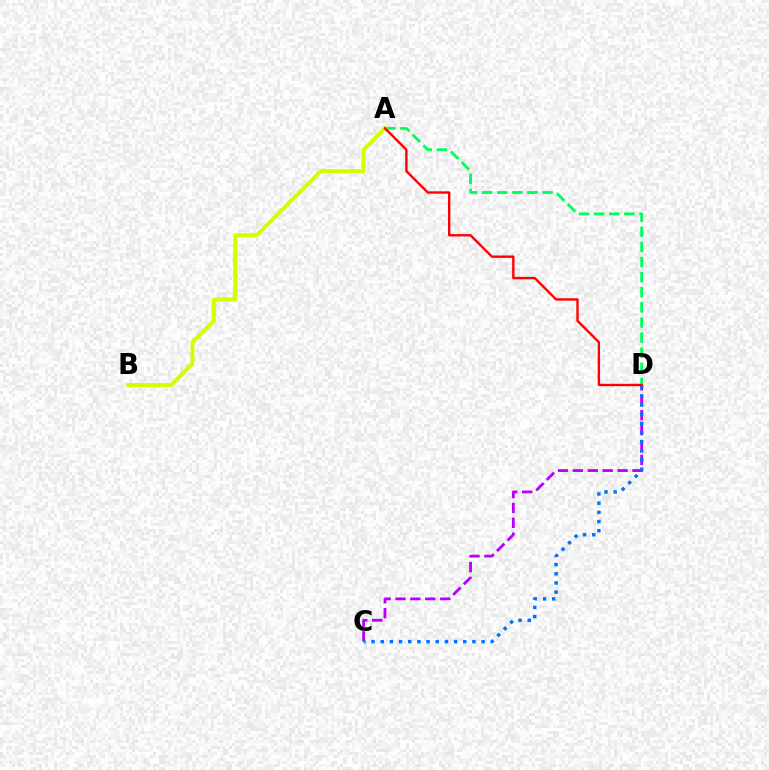{('A', 'D'): [{'color': '#00ff5c', 'line_style': 'dashed', 'thickness': 2.05}, {'color': '#ff0000', 'line_style': 'solid', 'thickness': 1.71}], ('A', 'B'): [{'color': '#d1ff00', 'line_style': 'solid', 'thickness': 2.86}], ('C', 'D'): [{'color': '#b900ff', 'line_style': 'dashed', 'thickness': 2.02}, {'color': '#0074ff', 'line_style': 'dotted', 'thickness': 2.49}]}